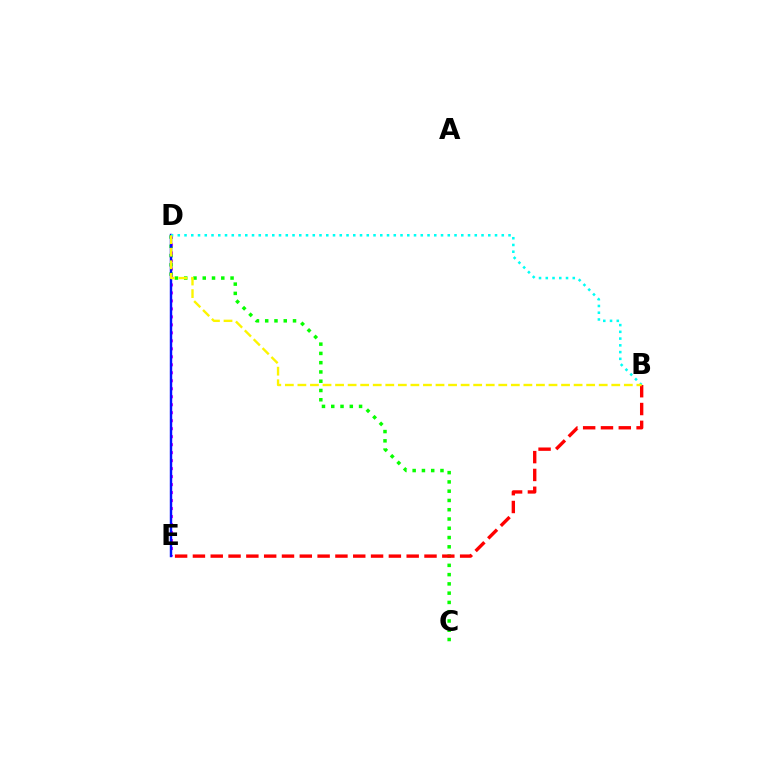{('C', 'D'): [{'color': '#08ff00', 'line_style': 'dotted', 'thickness': 2.52}], ('D', 'E'): [{'color': '#ee00ff', 'line_style': 'dotted', 'thickness': 2.17}, {'color': '#0010ff', 'line_style': 'solid', 'thickness': 1.75}], ('B', 'E'): [{'color': '#ff0000', 'line_style': 'dashed', 'thickness': 2.42}], ('B', 'D'): [{'color': '#00fff6', 'line_style': 'dotted', 'thickness': 1.83}, {'color': '#fcf500', 'line_style': 'dashed', 'thickness': 1.71}]}